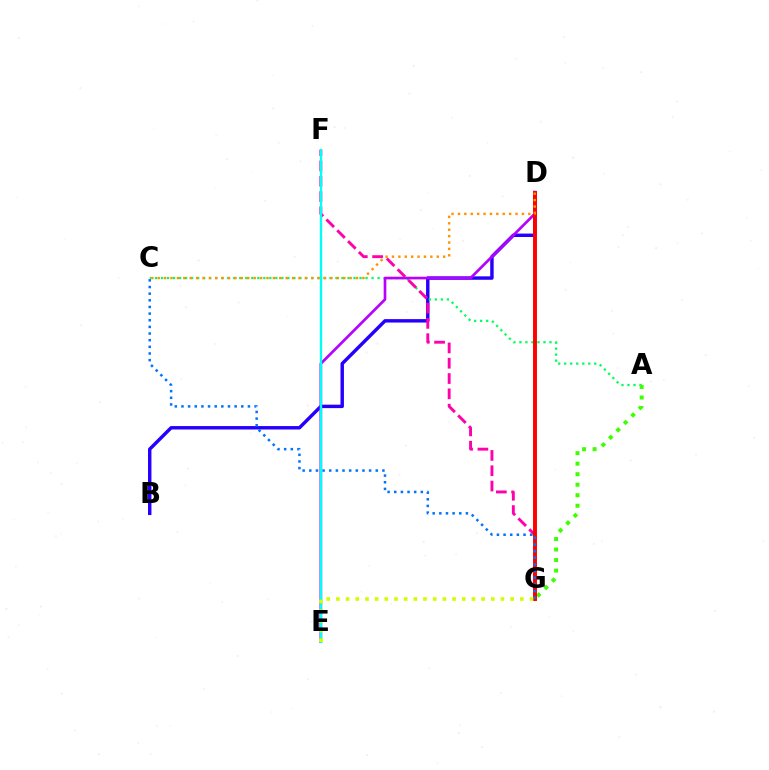{('B', 'D'): [{'color': '#2500ff', 'line_style': 'solid', 'thickness': 2.47}], ('A', 'C'): [{'color': '#00ff5c', 'line_style': 'dotted', 'thickness': 1.63}], ('D', 'E'): [{'color': '#b900ff', 'line_style': 'solid', 'thickness': 1.93}], ('F', 'G'): [{'color': '#ff00ac', 'line_style': 'dashed', 'thickness': 2.08}], ('A', 'G'): [{'color': '#3dff00', 'line_style': 'dotted', 'thickness': 2.86}], ('D', 'G'): [{'color': '#ff0000', 'line_style': 'solid', 'thickness': 2.82}], ('C', 'G'): [{'color': '#0074ff', 'line_style': 'dotted', 'thickness': 1.81}], ('E', 'F'): [{'color': '#00fff6', 'line_style': 'solid', 'thickness': 1.66}], ('C', 'D'): [{'color': '#ff9400', 'line_style': 'dotted', 'thickness': 1.74}], ('E', 'G'): [{'color': '#d1ff00', 'line_style': 'dotted', 'thickness': 2.63}]}